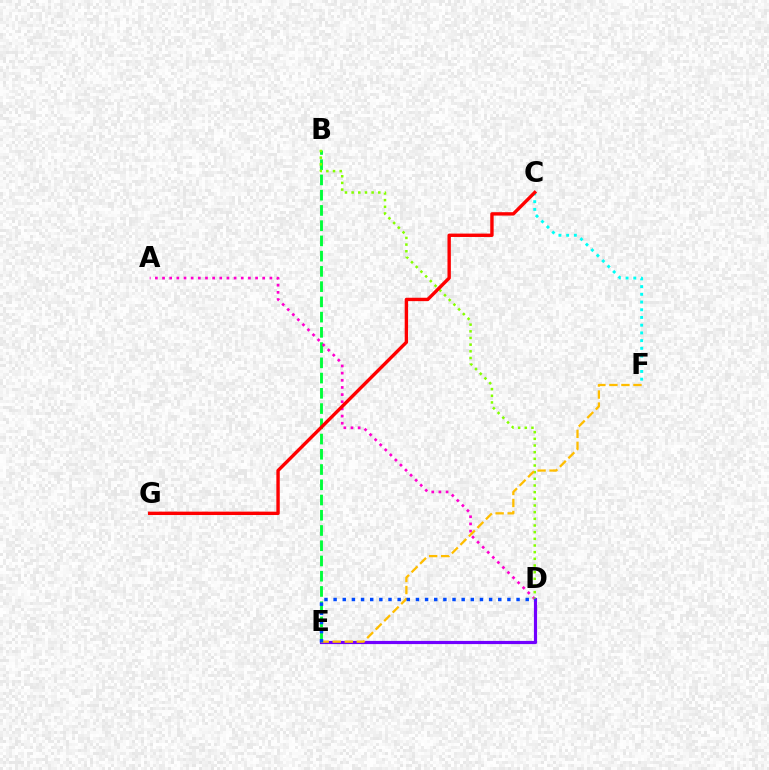{('B', 'E'): [{'color': '#00ff39', 'line_style': 'dashed', 'thickness': 2.07}], ('D', 'E'): [{'color': '#7200ff', 'line_style': 'solid', 'thickness': 2.29}, {'color': '#004bff', 'line_style': 'dotted', 'thickness': 2.49}], ('C', 'F'): [{'color': '#00fff6', 'line_style': 'dotted', 'thickness': 2.1}], ('A', 'D'): [{'color': '#ff00cf', 'line_style': 'dotted', 'thickness': 1.94}], ('B', 'D'): [{'color': '#84ff00', 'line_style': 'dotted', 'thickness': 1.81}], ('C', 'G'): [{'color': '#ff0000', 'line_style': 'solid', 'thickness': 2.43}], ('E', 'F'): [{'color': '#ffbd00', 'line_style': 'dashed', 'thickness': 1.63}]}